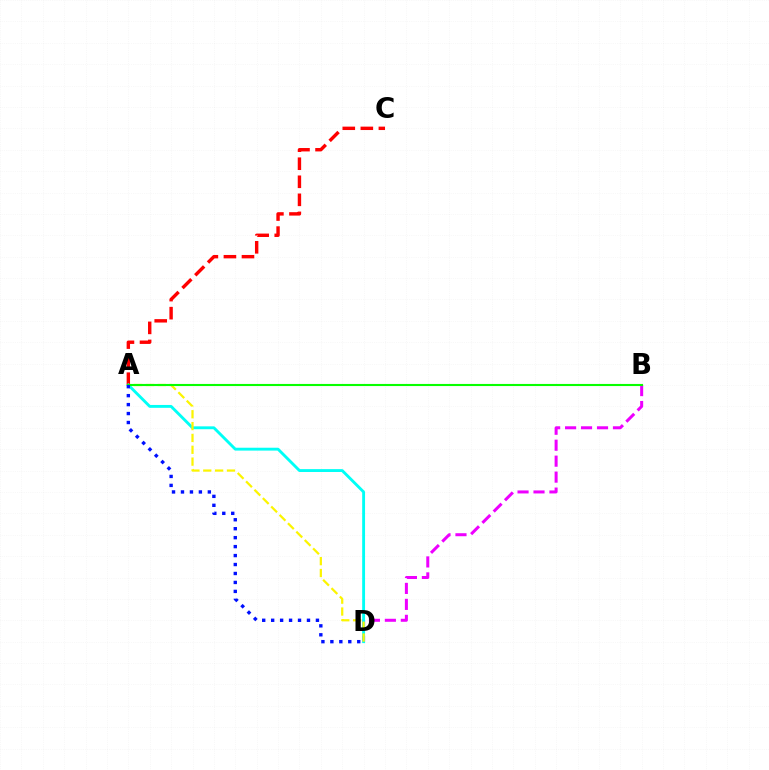{('B', 'D'): [{'color': '#ee00ff', 'line_style': 'dashed', 'thickness': 2.17}], ('A', 'C'): [{'color': '#ff0000', 'line_style': 'dashed', 'thickness': 2.45}], ('A', 'D'): [{'color': '#00fff6', 'line_style': 'solid', 'thickness': 2.07}, {'color': '#fcf500', 'line_style': 'dashed', 'thickness': 1.61}, {'color': '#0010ff', 'line_style': 'dotted', 'thickness': 2.43}], ('A', 'B'): [{'color': '#08ff00', 'line_style': 'solid', 'thickness': 1.52}]}